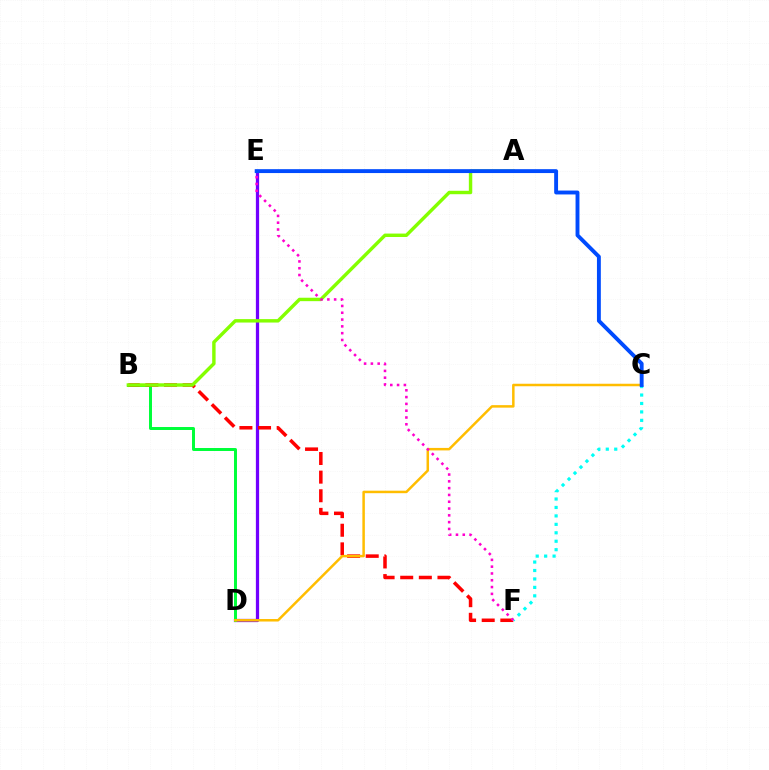{('D', 'E'): [{'color': '#7200ff', 'line_style': 'solid', 'thickness': 2.34}], ('B', 'D'): [{'color': '#00ff39', 'line_style': 'solid', 'thickness': 2.15}], ('B', 'F'): [{'color': '#ff0000', 'line_style': 'dashed', 'thickness': 2.53}], ('C', 'D'): [{'color': '#ffbd00', 'line_style': 'solid', 'thickness': 1.8}], ('A', 'B'): [{'color': '#84ff00', 'line_style': 'solid', 'thickness': 2.46}], ('C', 'F'): [{'color': '#00fff6', 'line_style': 'dotted', 'thickness': 2.29}], ('E', 'F'): [{'color': '#ff00cf', 'line_style': 'dotted', 'thickness': 1.85}], ('C', 'E'): [{'color': '#004bff', 'line_style': 'solid', 'thickness': 2.8}]}